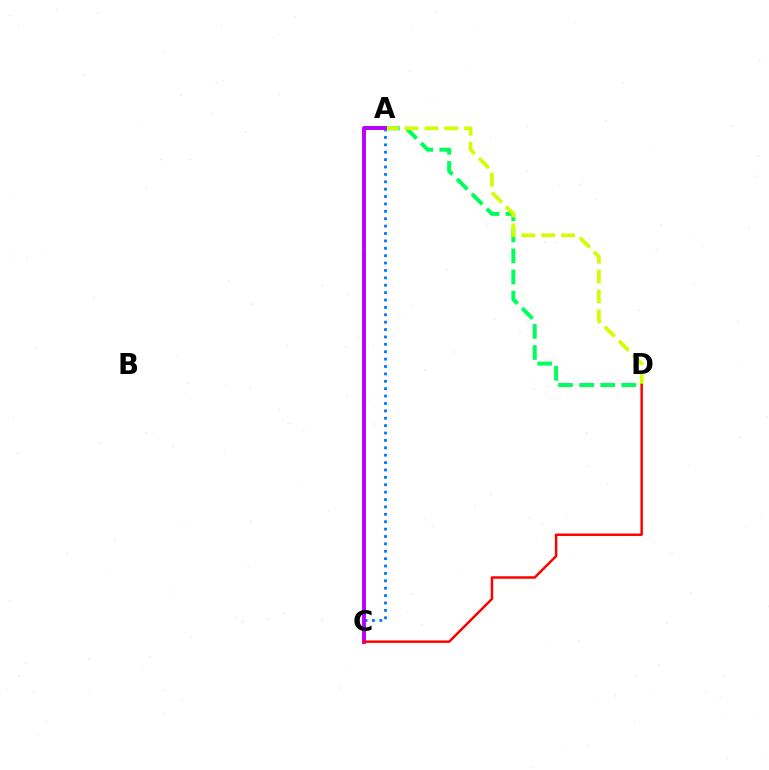{('A', 'D'): [{'color': '#00ff5c', 'line_style': 'dashed', 'thickness': 2.87}, {'color': '#d1ff00', 'line_style': 'dashed', 'thickness': 2.7}], ('A', 'C'): [{'color': '#0074ff', 'line_style': 'dotted', 'thickness': 2.01}, {'color': '#b900ff', 'line_style': 'solid', 'thickness': 2.81}], ('C', 'D'): [{'color': '#ff0000', 'line_style': 'solid', 'thickness': 1.78}]}